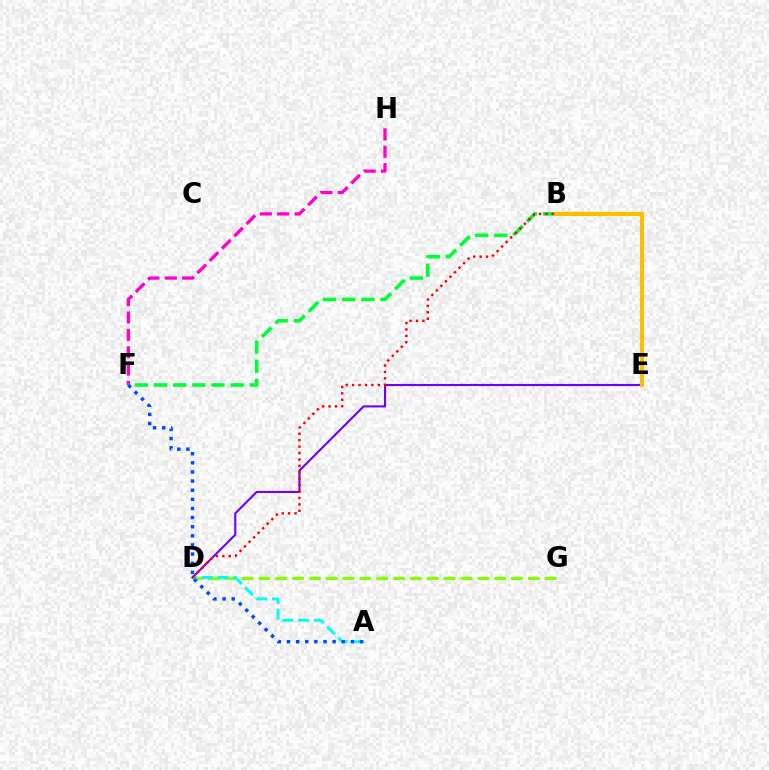{('D', 'G'): [{'color': '#84ff00', 'line_style': 'dashed', 'thickness': 2.29}], ('A', 'D'): [{'color': '#00fff6', 'line_style': 'dashed', 'thickness': 2.15}], ('F', 'H'): [{'color': '#ff00cf', 'line_style': 'dashed', 'thickness': 2.36}], ('D', 'E'): [{'color': '#7200ff', 'line_style': 'solid', 'thickness': 1.53}], ('B', 'F'): [{'color': '#00ff39', 'line_style': 'dashed', 'thickness': 2.6}], ('B', 'D'): [{'color': '#ff0000', 'line_style': 'dotted', 'thickness': 1.74}], ('B', 'E'): [{'color': '#ffbd00', 'line_style': 'solid', 'thickness': 2.94}], ('A', 'F'): [{'color': '#004bff', 'line_style': 'dotted', 'thickness': 2.48}]}